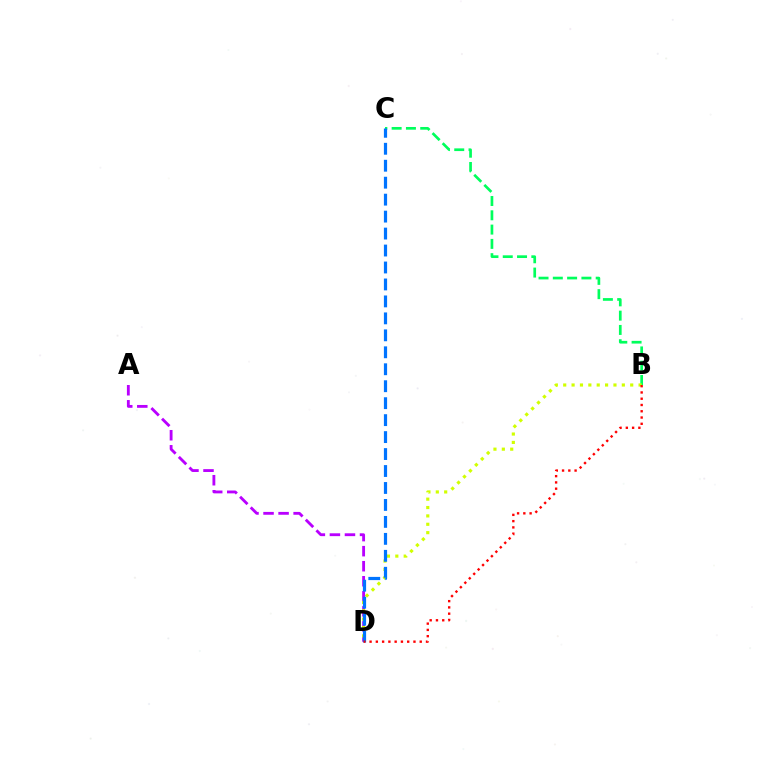{('A', 'D'): [{'color': '#b900ff', 'line_style': 'dashed', 'thickness': 2.04}], ('B', 'C'): [{'color': '#00ff5c', 'line_style': 'dashed', 'thickness': 1.94}], ('B', 'D'): [{'color': '#d1ff00', 'line_style': 'dotted', 'thickness': 2.28}, {'color': '#ff0000', 'line_style': 'dotted', 'thickness': 1.7}], ('C', 'D'): [{'color': '#0074ff', 'line_style': 'dashed', 'thickness': 2.3}]}